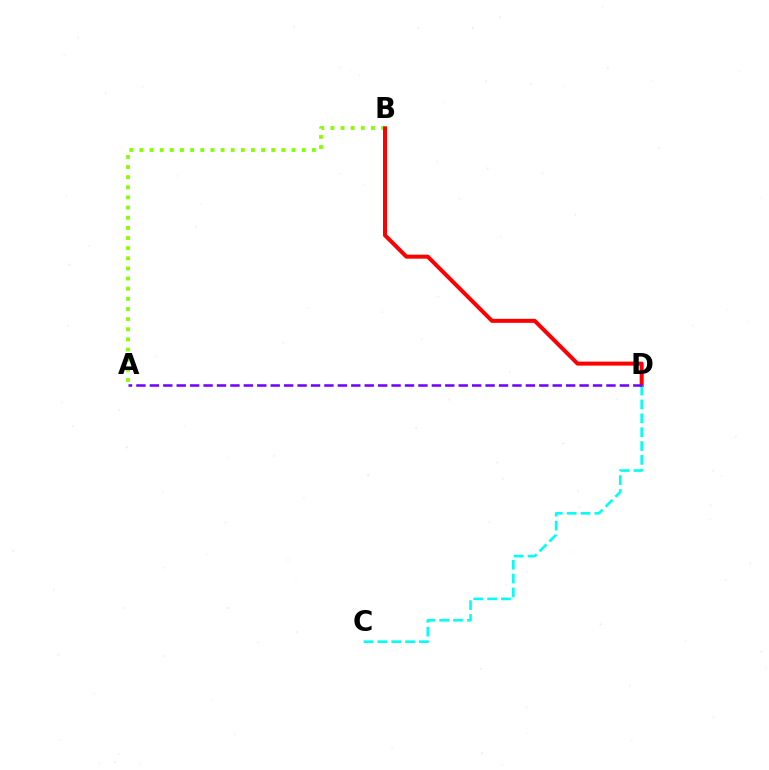{('A', 'B'): [{'color': '#84ff00', 'line_style': 'dotted', 'thickness': 2.76}], ('B', 'D'): [{'color': '#ff0000', 'line_style': 'solid', 'thickness': 2.88}], ('C', 'D'): [{'color': '#00fff6', 'line_style': 'dashed', 'thickness': 1.88}], ('A', 'D'): [{'color': '#7200ff', 'line_style': 'dashed', 'thickness': 1.82}]}